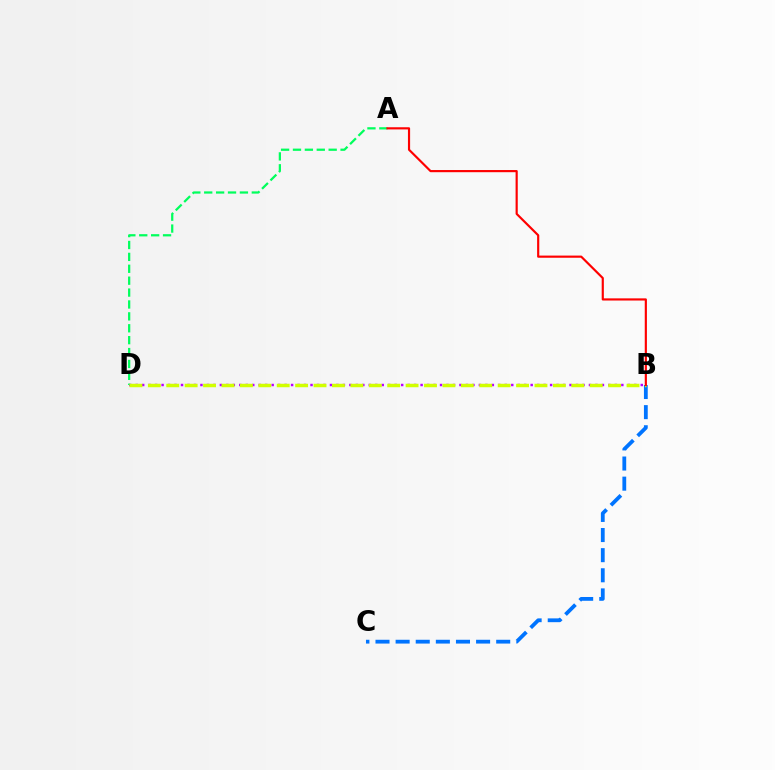{('B', 'D'): [{'color': '#b900ff', 'line_style': 'dotted', 'thickness': 1.76}, {'color': '#d1ff00', 'line_style': 'dashed', 'thickness': 2.5}], ('A', 'D'): [{'color': '#00ff5c', 'line_style': 'dashed', 'thickness': 1.62}], ('B', 'C'): [{'color': '#0074ff', 'line_style': 'dashed', 'thickness': 2.73}], ('A', 'B'): [{'color': '#ff0000', 'line_style': 'solid', 'thickness': 1.56}]}